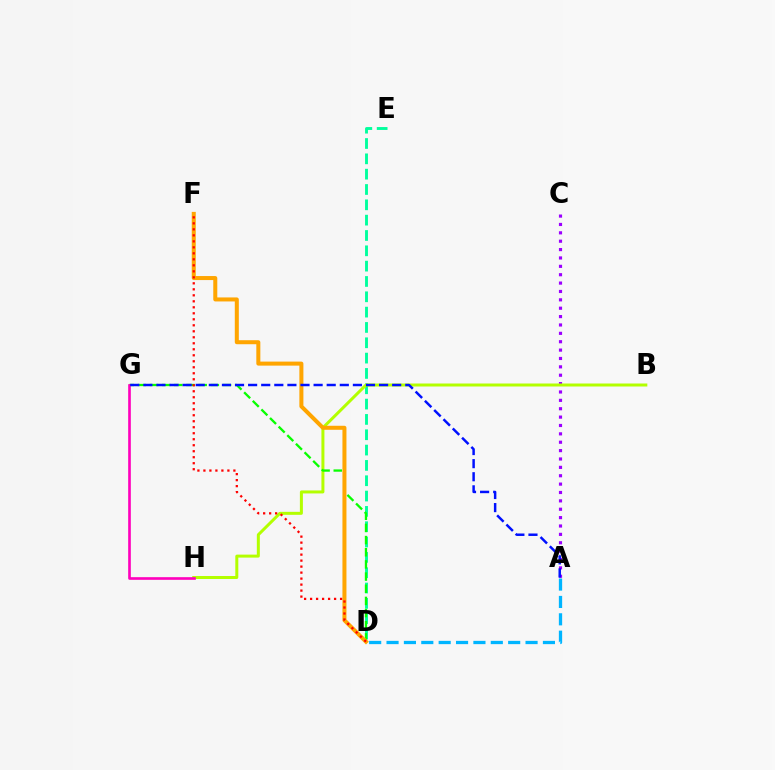{('D', 'E'): [{'color': '#00ff9d', 'line_style': 'dashed', 'thickness': 2.08}], ('A', 'C'): [{'color': '#9b00ff', 'line_style': 'dotted', 'thickness': 2.28}], ('B', 'H'): [{'color': '#b3ff00', 'line_style': 'solid', 'thickness': 2.15}], ('D', 'G'): [{'color': '#08ff00', 'line_style': 'dashed', 'thickness': 1.65}], ('D', 'F'): [{'color': '#ffa500', 'line_style': 'solid', 'thickness': 2.89}, {'color': '#ff0000', 'line_style': 'dotted', 'thickness': 1.63}], ('G', 'H'): [{'color': '#ff00bd', 'line_style': 'solid', 'thickness': 1.91}], ('A', 'G'): [{'color': '#0010ff', 'line_style': 'dashed', 'thickness': 1.78}], ('A', 'D'): [{'color': '#00b5ff', 'line_style': 'dashed', 'thickness': 2.36}]}